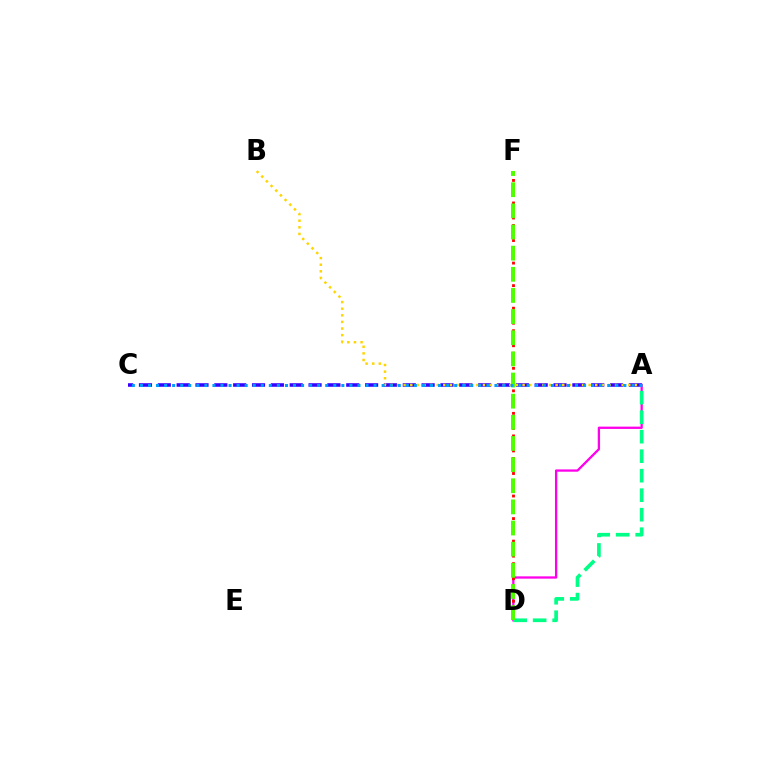{('A', 'D'): [{'color': '#ff00ed', 'line_style': 'solid', 'thickness': 1.66}, {'color': '#00ff86', 'line_style': 'dashed', 'thickness': 2.65}], ('A', 'C'): [{'color': '#3700ff', 'line_style': 'dashed', 'thickness': 2.56}, {'color': '#009eff', 'line_style': 'dotted', 'thickness': 2.19}], ('D', 'F'): [{'color': '#ff0000', 'line_style': 'dotted', 'thickness': 2.04}, {'color': '#4fff00', 'line_style': 'dashed', 'thickness': 2.87}], ('A', 'B'): [{'color': '#ffd500', 'line_style': 'dotted', 'thickness': 1.8}]}